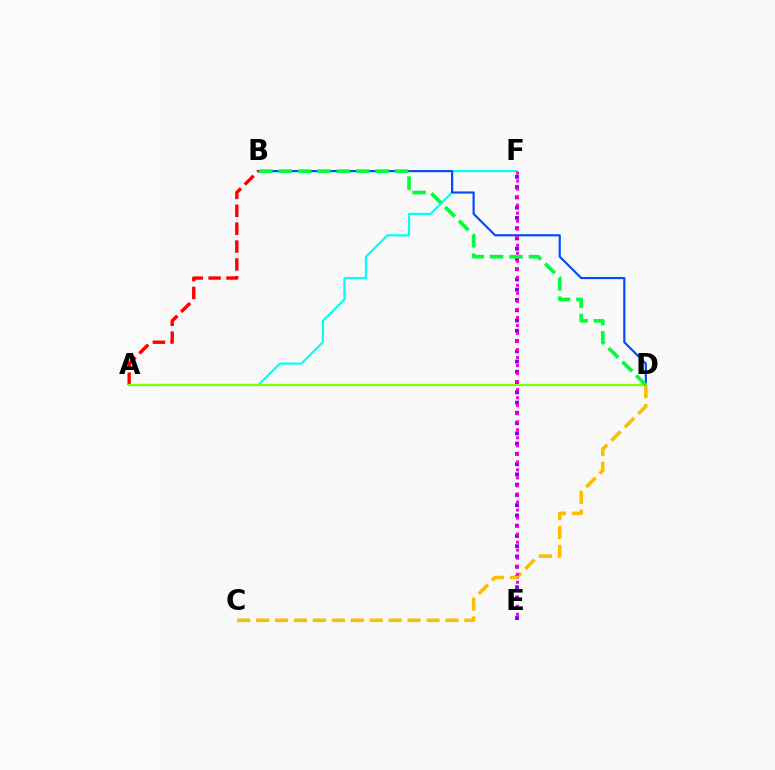{('E', 'F'): [{'color': '#7200ff', 'line_style': 'dotted', 'thickness': 2.79}, {'color': '#ff00cf', 'line_style': 'dotted', 'thickness': 2.18}], ('A', 'B'): [{'color': '#ff0000', 'line_style': 'dashed', 'thickness': 2.43}], ('A', 'F'): [{'color': '#00fff6', 'line_style': 'solid', 'thickness': 1.55}], ('B', 'D'): [{'color': '#004bff', 'line_style': 'solid', 'thickness': 1.55}, {'color': '#00ff39', 'line_style': 'dashed', 'thickness': 2.64}], ('A', 'D'): [{'color': '#84ff00', 'line_style': 'solid', 'thickness': 1.59}], ('C', 'D'): [{'color': '#ffbd00', 'line_style': 'dashed', 'thickness': 2.57}]}